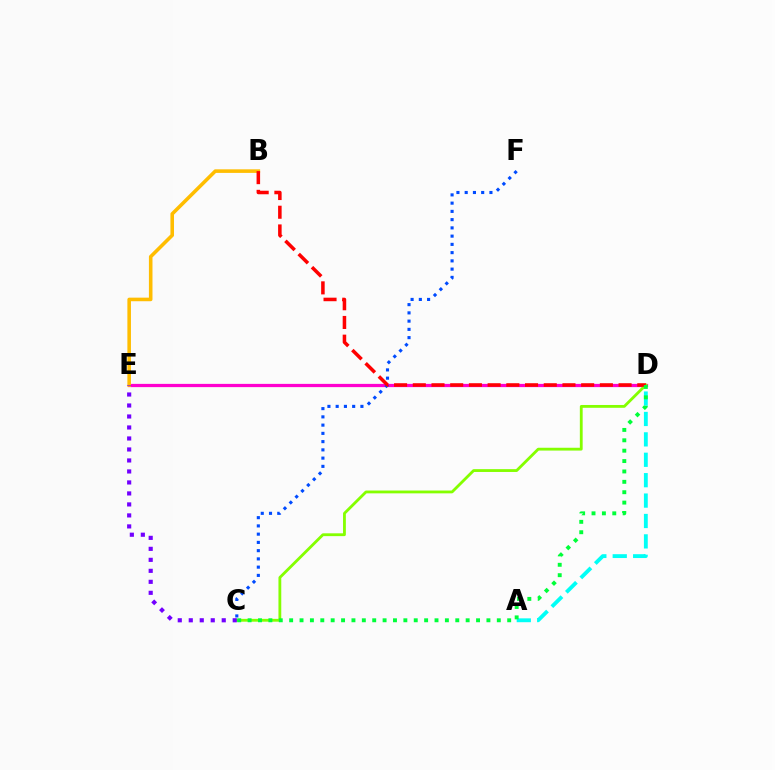{('D', 'E'): [{'color': '#ff00cf', 'line_style': 'solid', 'thickness': 2.34}], ('C', 'F'): [{'color': '#004bff', 'line_style': 'dotted', 'thickness': 2.24}], ('B', 'E'): [{'color': '#ffbd00', 'line_style': 'solid', 'thickness': 2.57}], ('C', 'D'): [{'color': '#84ff00', 'line_style': 'solid', 'thickness': 2.03}, {'color': '#00ff39', 'line_style': 'dotted', 'thickness': 2.82}], ('C', 'E'): [{'color': '#7200ff', 'line_style': 'dotted', 'thickness': 2.99}], ('A', 'D'): [{'color': '#00fff6', 'line_style': 'dashed', 'thickness': 2.77}], ('B', 'D'): [{'color': '#ff0000', 'line_style': 'dashed', 'thickness': 2.54}]}